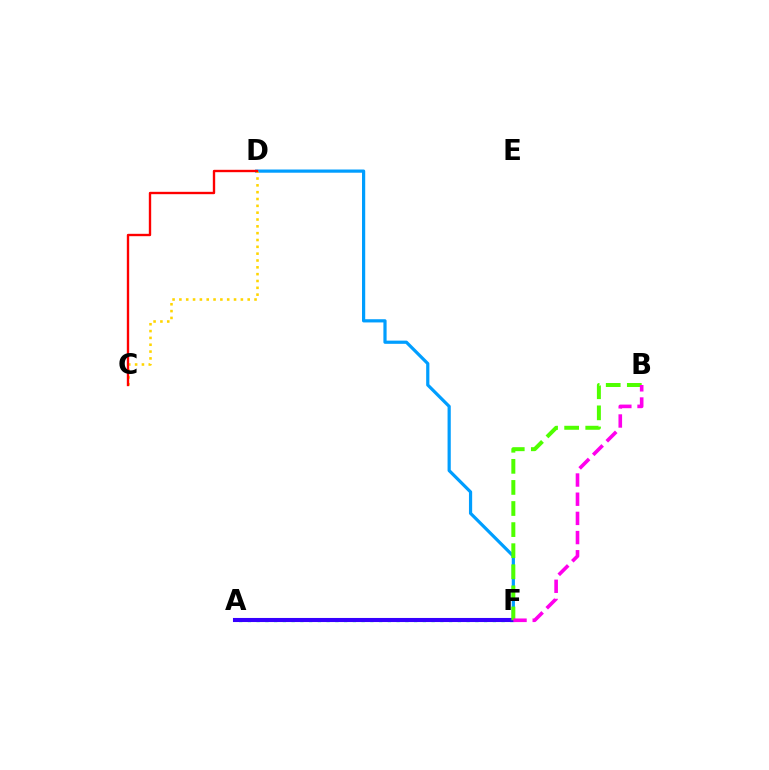{('D', 'F'): [{'color': '#009eff', 'line_style': 'solid', 'thickness': 2.31}], ('C', 'D'): [{'color': '#ffd500', 'line_style': 'dotted', 'thickness': 1.86}, {'color': '#ff0000', 'line_style': 'solid', 'thickness': 1.71}], ('A', 'F'): [{'color': '#00ff86', 'line_style': 'dotted', 'thickness': 2.38}, {'color': '#3700ff', 'line_style': 'solid', 'thickness': 2.94}], ('B', 'F'): [{'color': '#4fff00', 'line_style': 'dashed', 'thickness': 2.86}, {'color': '#ff00ed', 'line_style': 'dashed', 'thickness': 2.61}]}